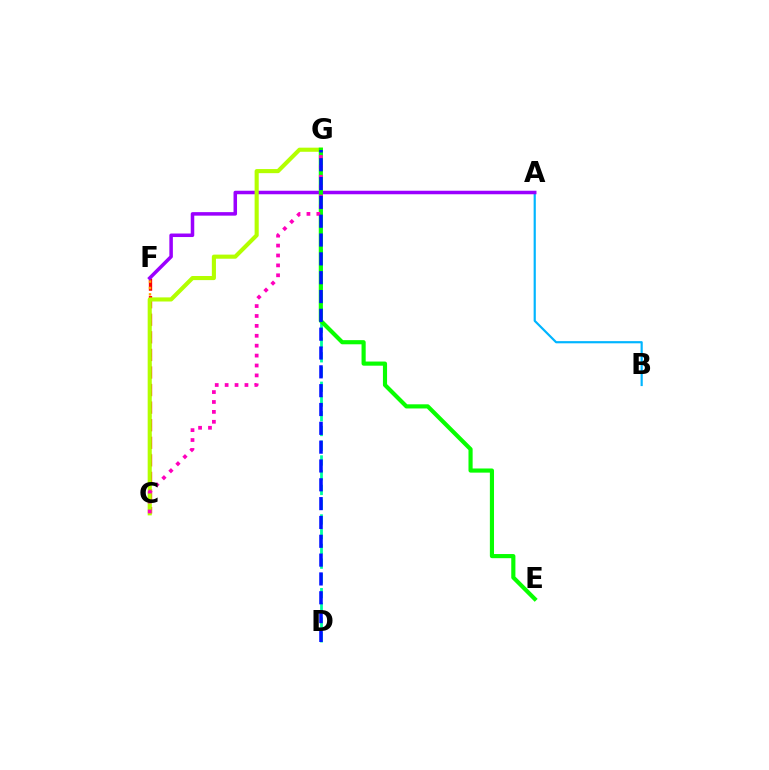{('C', 'F'): [{'color': '#ff0000', 'line_style': 'dashed', 'thickness': 2.39}, {'color': '#ffa500', 'line_style': 'dotted', 'thickness': 1.74}], ('D', 'G'): [{'color': '#00ff9d', 'line_style': 'dashed', 'thickness': 2.0}, {'color': '#0010ff', 'line_style': 'dashed', 'thickness': 2.56}], ('A', 'B'): [{'color': '#00b5ff', 'line_style': 'solid', 'thickness': 1.57}], ('A', 'F'): [{'color': '#9b00ff', 'line_style': 'solid', 'thickness': 2.53}], ('C', 'G'): [{'color': '#b3ff00', 'line_style': 'solid', 'thickness': 2.96}, {'color': '#ff00bd', 'line_style': 'dotted', 'thickness': 2.69}], ('E', 'G'): [{'color': '#08ff00', 'line_style': 'solid', 'thickness': 2.98}]}